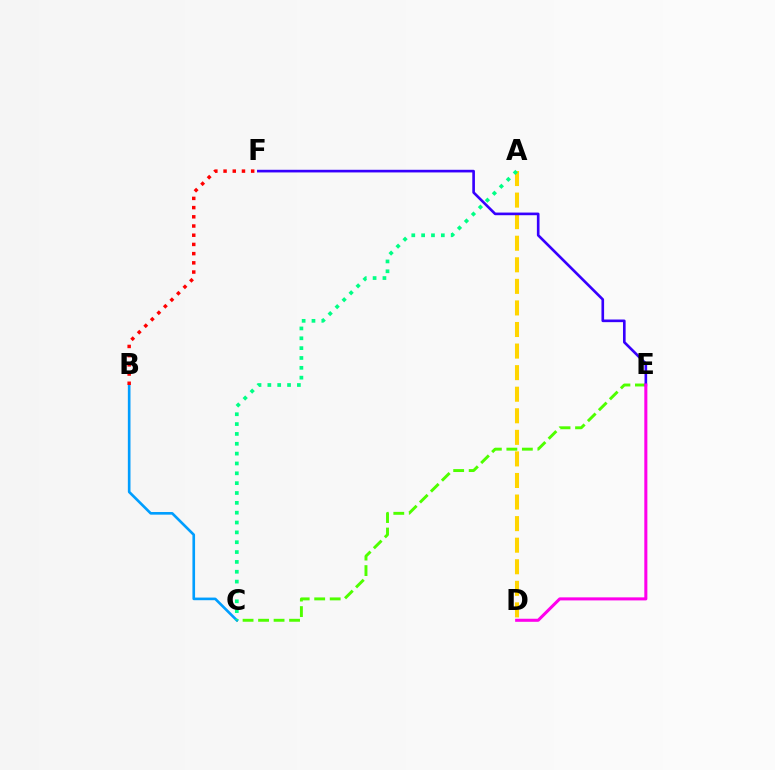{('C', 'E'): [{'color': '#4fff00', 'line_style': 'dashed', 'thickness': 2.11}], ('A', 'D'): [{'color': '#ffd500', 'line_style': 'dashed', 'thickness': 2.93}], ('E', 'F'): [{'color': '#3700ff', 'line_style': 'solid', 'thickness': 1.9}], ('B', 'C'): [{'color': '#009eff', 'line_style': 'solid', 'thickness': 1.9}], ('A', 'C'): [{'color': '#00ff86', 'line_style': 'dotted', 'thickness': 2.67}], ('D', 'E'): [{'color': '#ff00ed', 'line_style': 'solid', 'thickness': 2.2}], ('B', 'F'): [{'color': '#ff0000', 'line_style': 'dotted', 'thickness': 2.5}]}